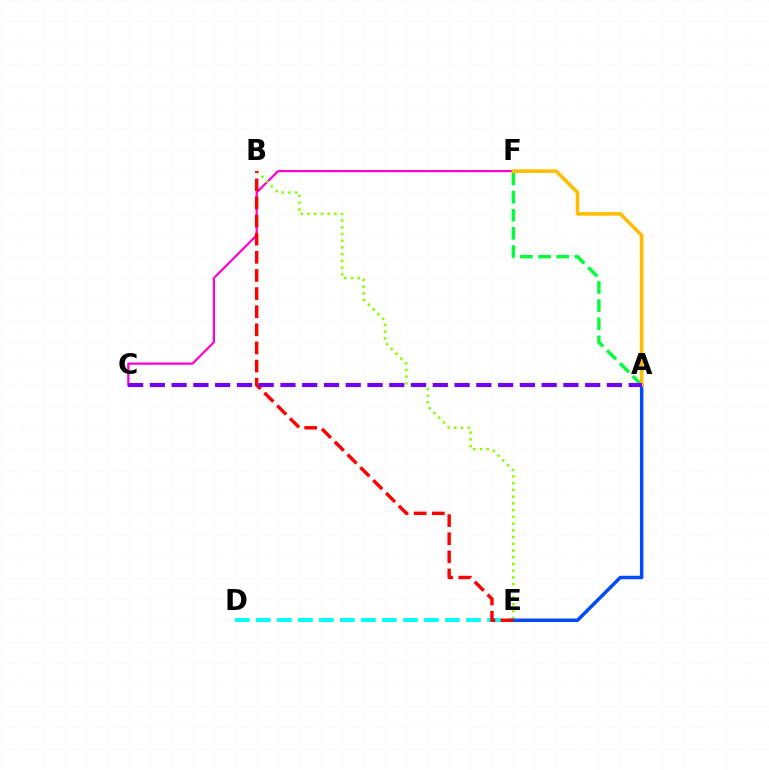{('C', 'F'): [{'color': '#ff00cf', 'line_style': 'solid', 'thickness': 1.61}], ('B', 'E'): [{'color': '#84ff00', 'line_style': 'dotted', 'thickness': 1.83}, {'color': '#ff0000', 'line_style': 'dashed', 'thickness': 2.46}], ('D', 'E'): [{'color': '#00fff6', 'line_style': 'dashed', 'thickness': 2.85}], ('A', 'E'): [{'color': '#004bff', 'line_style': 'solid', 'thickness': 2.5}], ('A', 'F'): [{'color': '#00ff39', 'line_style': 'dashed', 'thickness': 2.47}, {'color': '#ffbd00', 'line_style': 'solid', 'thickness': 2.59}], ('A', 'C'): [{'color': '#7200ff', 'line_style': 'dashed', 'thickness': 2.96}]}